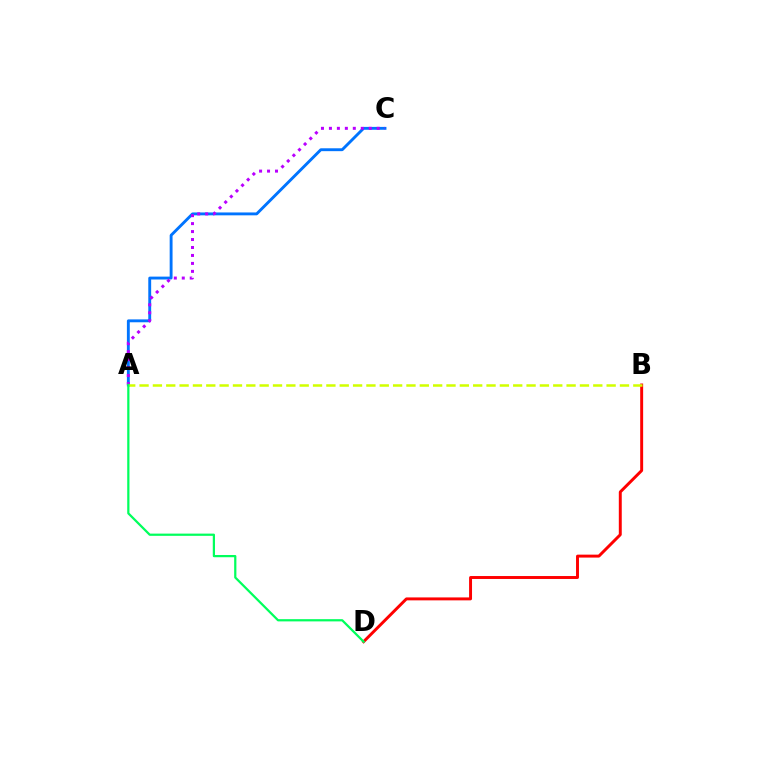{('B', 'D'): [{'color': '#ff0000', 'line_style': 'solid', 'thickness': 2.12}], ('A', 'C'): [{'color': '#0074ff', 'line_style': 'solid', 'thickness': 2.07}, {'color': '#b900ff', 'line_style': 'dotted', 'thickness': 2.16}], ('A', 'B'): [{'color': '#d1ff00', 'line_style': 'dashed', 'thickness': 1.81}], ('A', 'D'): [{'color': '#00ff5c', 'line_style': 'solid', 'thickness': 1.6}]}